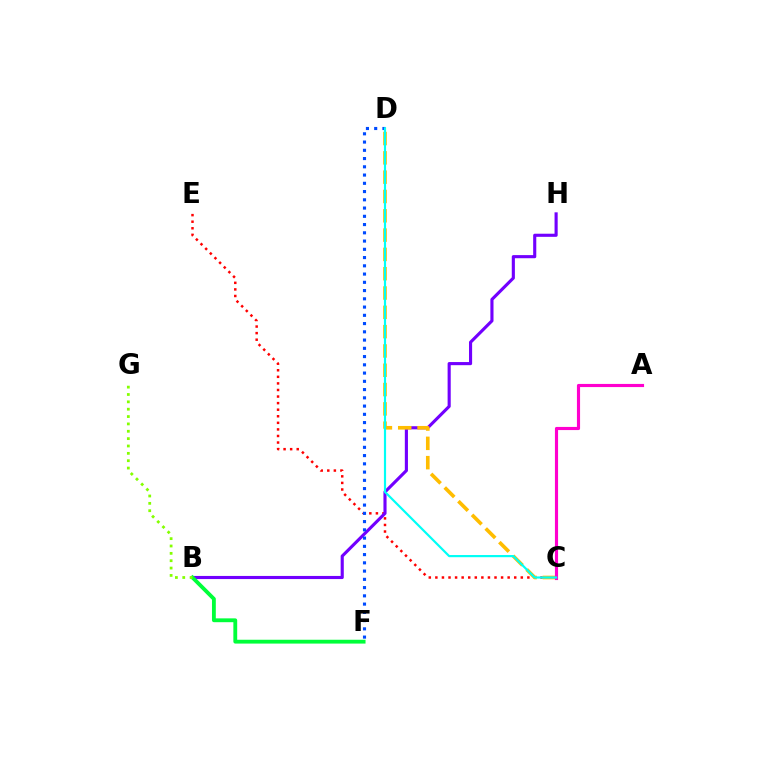{('C', 'E'): [{'color': '#ff0000', 'line_style': 'dotted', 'thickness': 1.79}], ('B', 'H'): [{'color': '#7200ff', 'line_style': 'solid', 'thickness': 2.25}], ('C', 'D'): [{'color': '#ffbd00', 'line_style': 'dashed', 'thickness': 2.62}, {'color': '#00fff6', 'line_style': 'solid', 'thickness': 1.56}], ('D', 'F'): [{'color': '#004bff', 'line_style': 'dotted', 'thickness': 2.24}], ('A', 'C'): [{'color': '#ff00cf', 'line_style': 'solid', 'thickness': 2.26}], ('B', 'F'): [{'color': '#00ff39', 'line_style': 'solid', 'thickness': 2.76}], ('B', 'G'): [{'color': '#84ff00', 'line_style': 'dotted', 'thickness': 2.0}]}